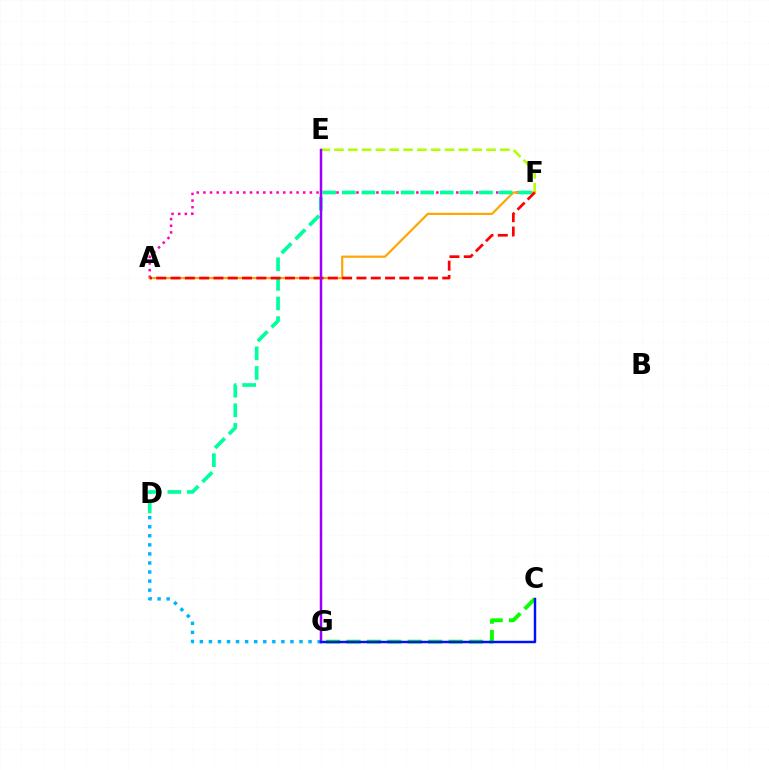{('A', 'F'): [{'color': '#ff00bd', 'line_style': 'dotted', 'thickness': 1.81}, {'color': '#ffa500', 'line_style': 'solid', 'thickness': 1.57}, {'color': '#ff0000', 'line_style': 'dashed', 'thickness': 1.94}], ('E', 'F'): [{'color': '#b3ff00', 'line_style': 'dashed', 'thickness': 1.88}], ('D', 'G'): [{'color': '#00b5ff', 'line_style': 'dotted', 'thickness': 2.46}], ('C', 'G'): [{'color': '#08ff00', 'line_style': 'dashed', 'thickness': 2.78}, {'color': '#0010ff', 'line_style': 'solid', 'thickness': 1.76}], ('D', 'F'): [{'color': '#00ff9d', 'line_style': 'dashed', 'thickness': 2.66}], ('E', 'G'): [{'color': '#9b00ff', 'line_style': 'solid', 'thickness': 1.8}]}